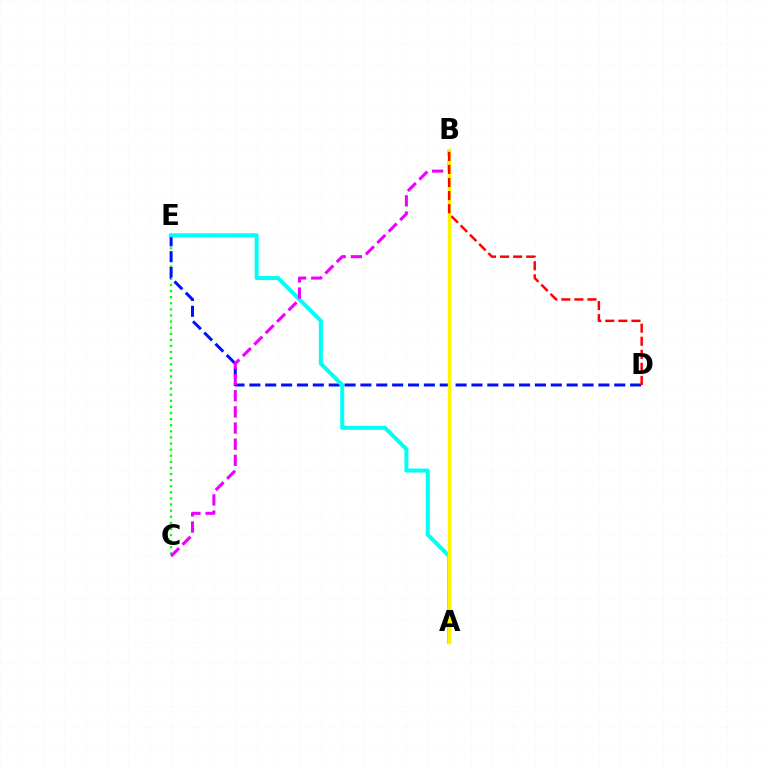{('C', 'E'): [{'color': '#08ff00', 'line_style': 'dotted', 'thickness': 1.66}], ('D', 'E'): [{'color': '#0010ff', 'line_style': 'dashed', 'thickness': 2.16}], ('A', 'E'): [{'color': '#00fff6', 'line_style': 'solid', 'thickness': 2.88}], ('B', 'C'): [{'color': '#ee00ff', 'line_style': 'dashed', 'thickness': 2.19}], ('A', 'B'): [{'color': '#fcf500', 'line_style': 'solid', 'thickness': 2.51}], ('B', 'D'): [{'color': '#ff0000', 'line_style': 'dashed', 'thickness': 1.78}]}